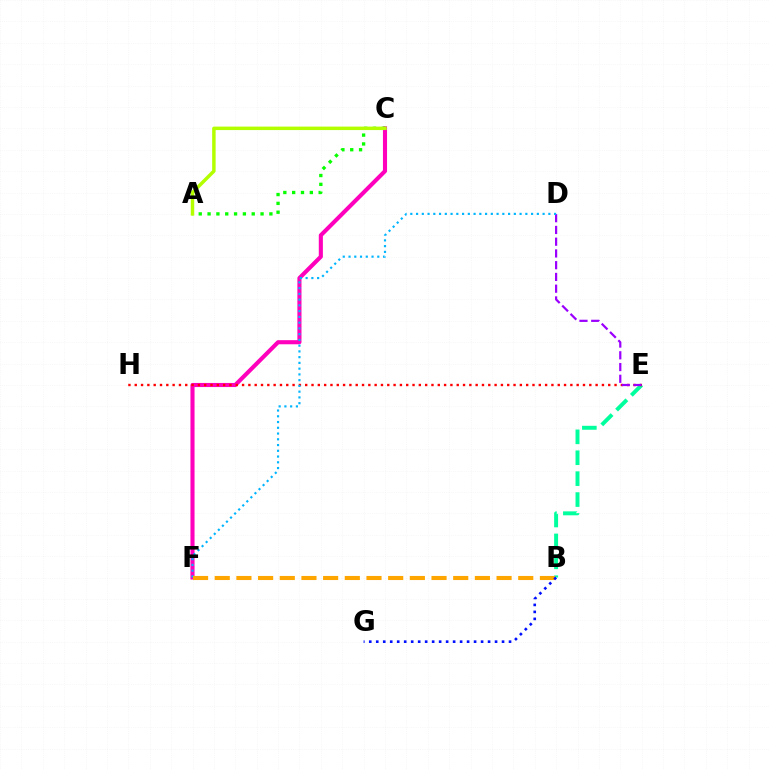{('B', 'E'): [{'color': '#00ff9d', 'line_style': 'dashed', 'thickness': 2.84}], ('C', 'F'): [{'color': '#ff00bd', 'line_style': 'solid', 'thickness': 2.95}], ('E', 'H'): [{'color': '#ff0000', 'line_style': 'dotted', 'thickness': 1.72}], ('A', 'C'): [{'color': '#08ff00', 'line_style': 'dotted', 'thickness': 2.4}, {'color': '#b3ff00', 'line_style': 'solid', 'thickness': 2.49}], ('D', 'E'): [{'color': '#9b00ff', 'line_style': 'dashed', 'thickness': 1.6}], ('D', 'F'): [{'color': '#00b5ff', 'line_style': 'dotted', 'thickness': 1.56}], ('B', 'F'): [{'color': '#ffa500', 'line_style': 'dashed', 'thickness': 2.95}], ('B', 'G'): [{'color': '#0010ff', 'line_style': 'dotted', 'thickness': 1.9}]}